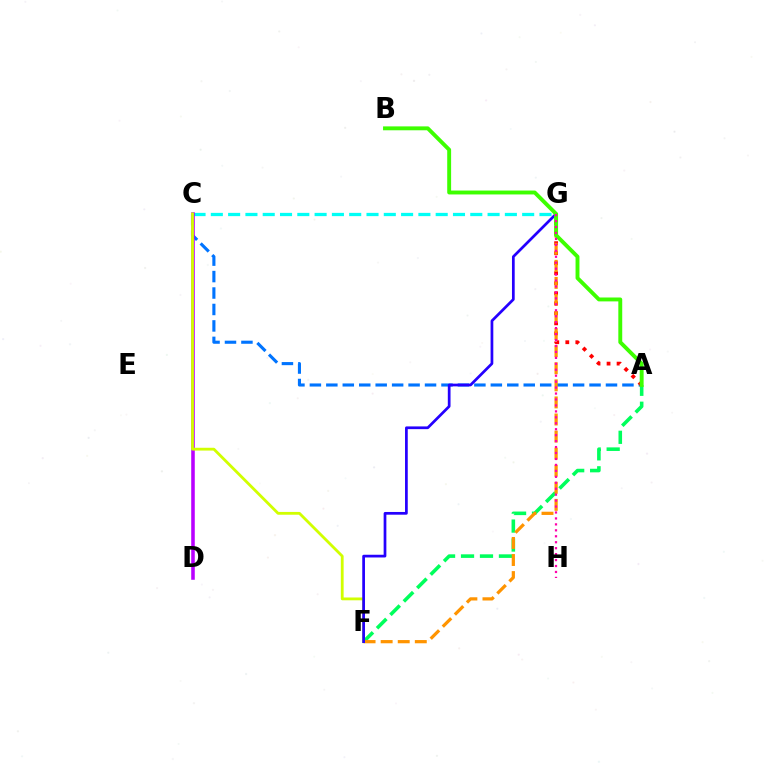{('A', 'F'): [{'color': '#00ff5c', 'line_style': 'dashed', 'thickness': 2.58}], ('A', 'C'): [{'color': '#0074ff', 'line_style': 'dashed', 'thickness': 2.23}], ('A', 'G'): [{'color': '#ff0000', 'line_style': 'dotted', 'thickness': 2.72}], ('F', 'G'): [{'color': '#ff9400', 'line_style': 'dashed', 'thickness': 2.32}, {'color': '#2500ff', 'line_style': 'solid', 'thickness': 1.96}], ('C', 'G'): [{'color': '#00fff6', 'line_style': 'dashed', 'thickness': 2.35}], ('C', 'D'): [{'color': '#b900ff', 'line_style': 'solid', 'thickness': 2.56}], ('C', 'F'): [{'color': '#d1ff00', 'line_style': 'solid', 'thickness': 2.02}], ('A', 'B'): [{'color': '#3dff00', 'line_style': 'solid', 'thickness': 2.81}], ('G', 'H'): [{'color': '#ff00ac', 'line_style': 'dotted', 'thickness': 1.62}]}